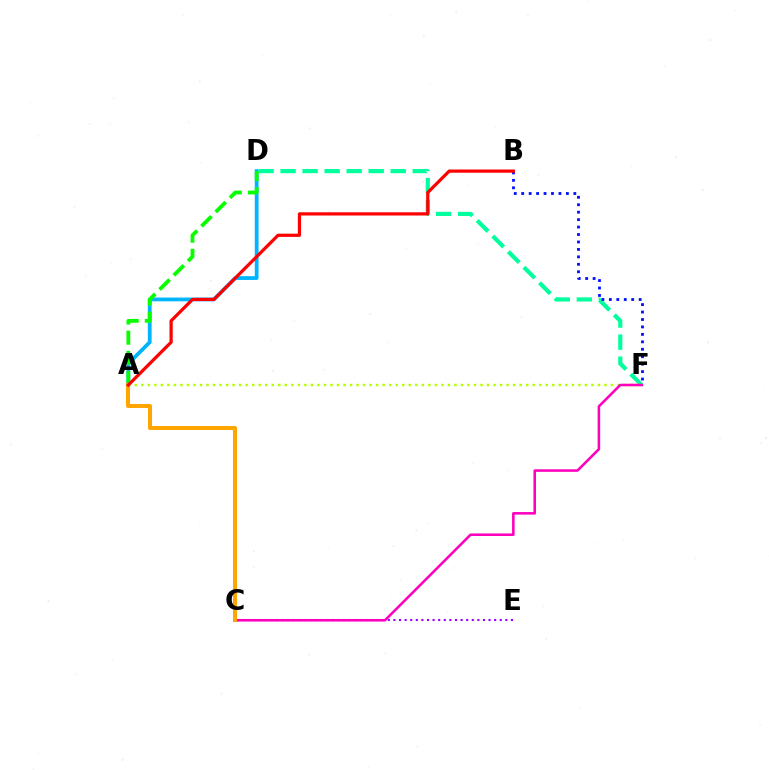{('A', 'D'): [{'color': '#00b5ff', 'line_style': 'solid', 'thickness': 2.72}, {'color': '#08ff00', 'line_style': 'dashed', 'thickness': 2.74}], ('D', 'F'): [{'color': '#00ff9d', 'line_style': 'dashed', 'thickness': 2.99}], ('B', 'F'): [{'color': '#0010ff', 'line_style': 'dotted', 'thickness': 2.02}], ('C', 'E'): [{'color': '#9b00ff', 'line_style': 'dotted', 'thickness': 1.52}], ('A', 'F'): [{'color': '#b3ff00', 'line_style': 'dotted', 'thickness': 1.77}], ('C', 'F'): [{'color': '#ff00bd', 'line_style': 'solid', 'thickness': 1.84}], ('A', 'C'): [{'color': '#ffa500', 'line_style': 'solid', 'thickness': 2.9}], ('A', 'B'): [{'color': '#ff0000', 'line_style': 'solid', 'thickness': 2.32}]}